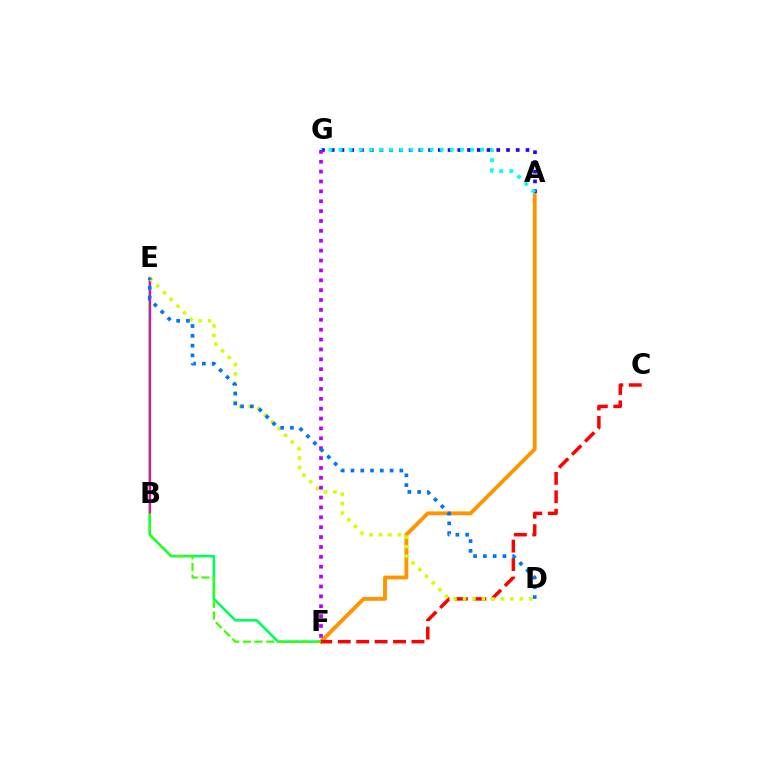{('A', 'F'): [{'color': '#ff9400', 'line_style': 'solid', 'thickness': 2.77}], ('E', 'F'): [{'color': '#00ff5c', 'line_style': 'solid', 'thickness': 1.87}], ('A', 'G'): [{'color': '#2500ff', 'line_style': 'dotted', 'thickness': 2.65}, {'color': '#00fff6', 'line_style': 'dotted', 'thickness': 2.75}], ('C', 'F'): [{'color': '#ff0000', 'line_style': 'dashed', 'thickness': 2.5}], ('B', 'E'): [{'color': '#ff00ac', 'line_style': 'solid', 'thickness': 1.57}], ('D', 'E'): [{'color': '#d1ff00', 'line_style': 'dotted', 'thickness': 2.57}, {'color': '#0074ff', 'line_style': 'dotted', 'thickness': 2.66}], ('F', 'G'): [{'color': '#b900ff', 'line_style': 'dotted', 'thickness': 2.68}], ('B', 'F'): [{'color': '#3dff00', 'line_style': 'dashed', 'thickness': 1.58}]}